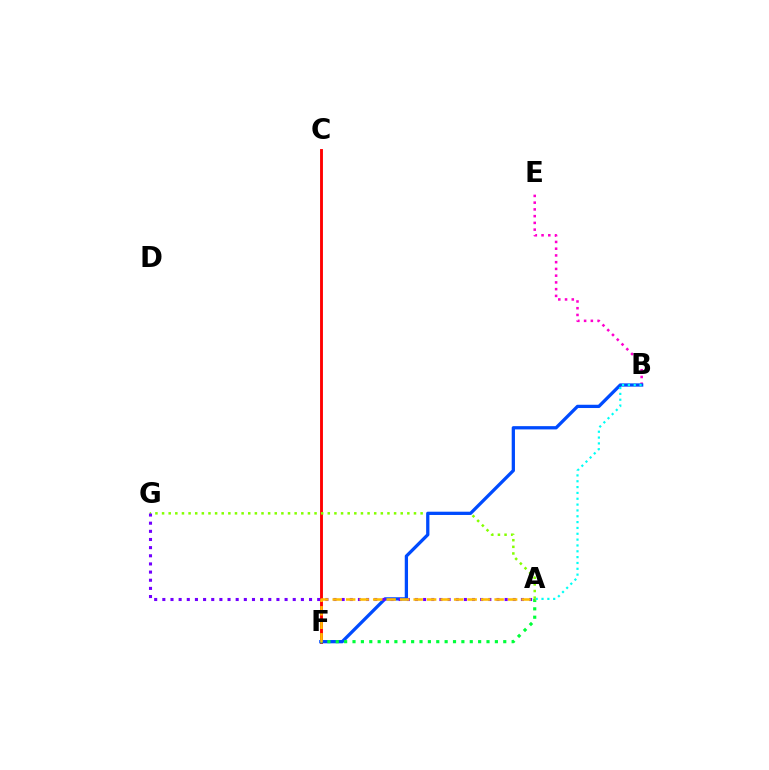{('C', 'F'): [{'color': '#ff0000', 'line_style': 'solid', 'thickness': 2.07}], ('B', 'E'): [{'color': '#ff00cf', 'line_style': 'dotted', 'thickness': 1.83}], ('A', 'G'): [{'color': '#84ff00', 'line_style': 'dotted', 'thickness': 1.8}, {'color': '#7200ff', 'line_style': 'dotted', 'thickness': 2.21}], ('B', 'F'): [{'color': '#004bff', 'line_style': 'solid', 'thickness': 2.35}], ('A', 'F'): [{'color': '#00ff39', 'line_style': 'dotted', 'thickness': 2.28}, {'color': '#ffbd00', 'line_style': 'dashed', 'thickness': 1.83}], ('A', 'B'): [{'color': '#00fff6', 'line_style': 'dotted', 'thickness': 1.59}]}